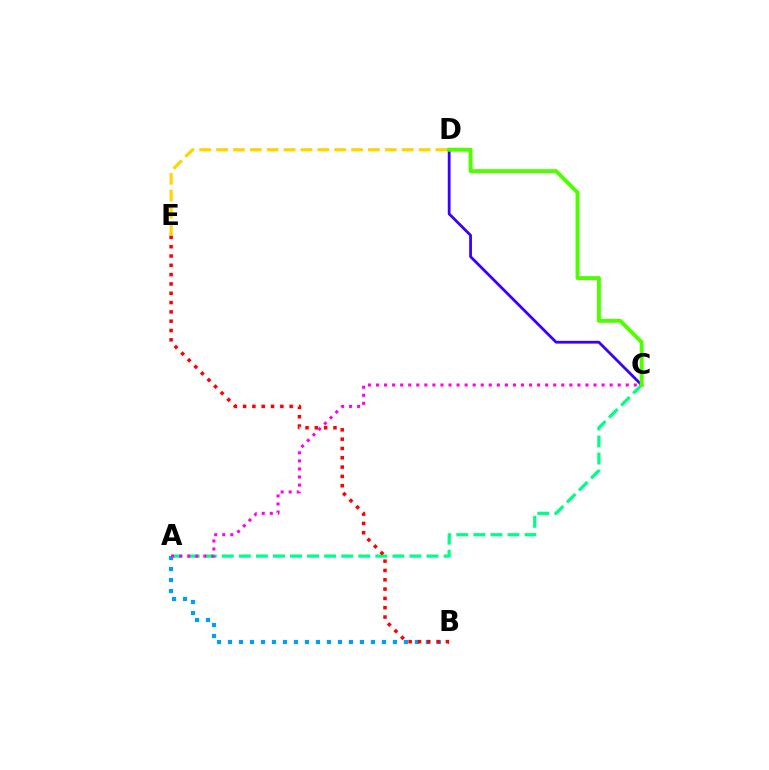{('A', 'B'): [{'color': '#009eff', 'line_style': 'dotted', 'thickness': 2.99}], ('A', 'C'): [{'color': '#00ff86', 'line_style': 'dashed', 'thickness': 2.32}, {'color': '#ff00ed', 'line_style': 'dotted', 'thickness': 2.19}], ('C', 'D'): [{'color': '#3700ff', 'line_style': 'solid', 'thickness': 2.0}, {'color': '#4fff00', 'line_style': 'solid', 'thickness': 2.82}], ('B', 'E'): [{'color': '#ff0000', 'line_style': 'dotted', 'thickness': 2.53}], ('D', 'E'): [{'color': '#ffd500', 'line_style': 'dashed', 'thickness': 2.29}]}